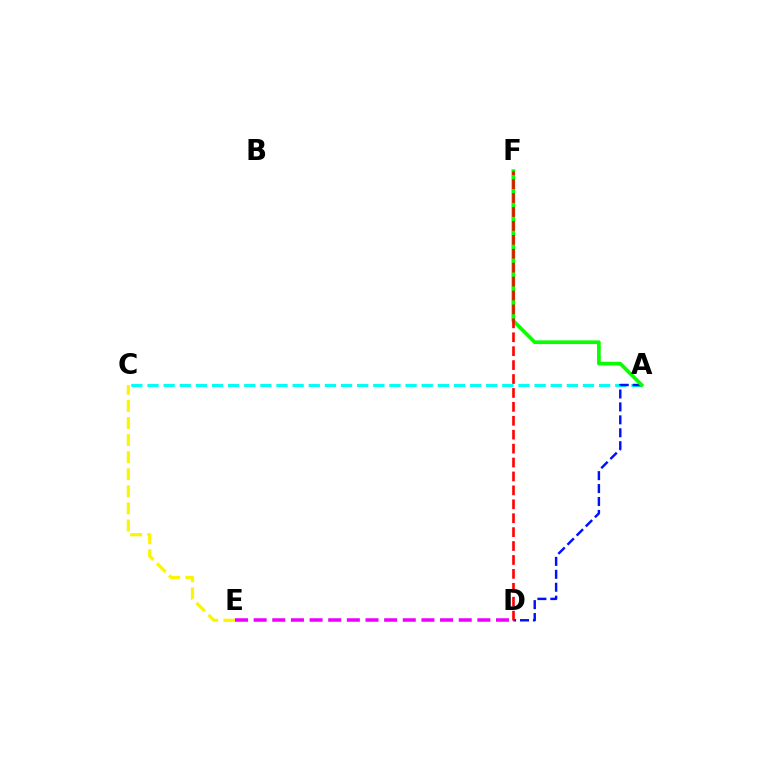{('C', 'E'): [{'color': '#fcf500', 'line_style': 'dashed', 'thickness': 2.32}], ('A', 'C'): [{'color': '#00fff6', 'line_style': 'dashed', 'thickness': 2.19}], ('D', 'E'): [{'color': '#ee00ff', 'line_style': 'dashed', 'thickness': 2.53}], ('A', 'D'): [{'color': '#0010ff', 'line_style': 'dashed', 'thickness': 1.76}], ('A', 'F'): [{'color': '#08ff00', 'line_style': 'solid', 'thickness': 2.66}], ('D', 'F'): [{'color': '#ff0000', 'line_style': 'dashed', 'thickness': 1.89}]}